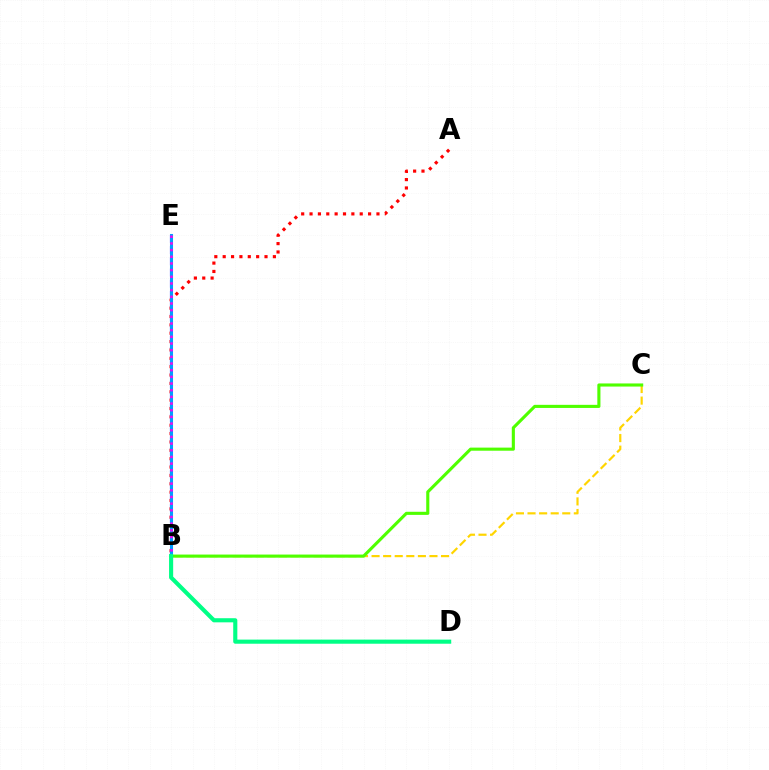{('B', 'C'): [{'color': '#ffd500', 'line_style': 'dashed', 'thickness': 1.57}, {'color': '#4fff00', 'line_style': 'solid', 'thickness': 2.24}], ('A', 'B'): [{'color': '#ff0000', 'line_style': 'dotted', 'thickness': 2.27}], ('B', 'E'): [{'color': '#3700ff', 'line_style': 'dashed', 'thickness': 1.52}, {'color': '#009eff', 'line_style': 'solid', 'thickness': 2.2}, {'color': '#ff00ed', 'line_style': 'dotted', 'thickness': 1.81}], ('B', 'D'): [{'color': '#00ff86', 'line_style': 'solid', 'thickness': 2.96}]}